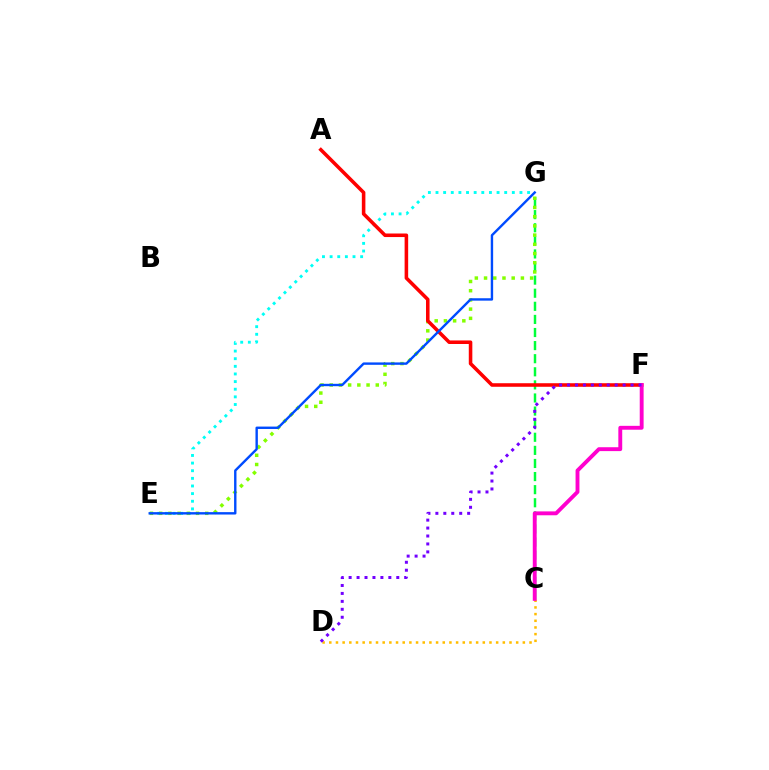{('C', 'G'): [{'color': '#00ff39', 'line_style': 'dashed', 'thickness': 1.78}], ('E', 'G'): [{'color': '#00fff6', 'line_style': 'dotted', 'thickness': 2.07}, {'color': '#84ff00', 'line_style': 'dotted', 'thickness': 2.5}, {'color': '#004bff', 'line_style': 'solid', 'thickness': 1.73}], ('C', 'D'): [{'color': '#ffbd00', 'line_style': 'dotted', 'thickness': 1.81}], ('A', 'F'): [{'color': '#ff0000', 'line_style': 'solid', 'thickness': 2.56}], ('C', 'F'): [{'color': '#ff00cf', 'line_style': 'solid', 'thickness': 2.79}], ('D', 'F'): [{'color': '#7200ff', 'line_style': 'dotted', 'thickness': 2.16}]}